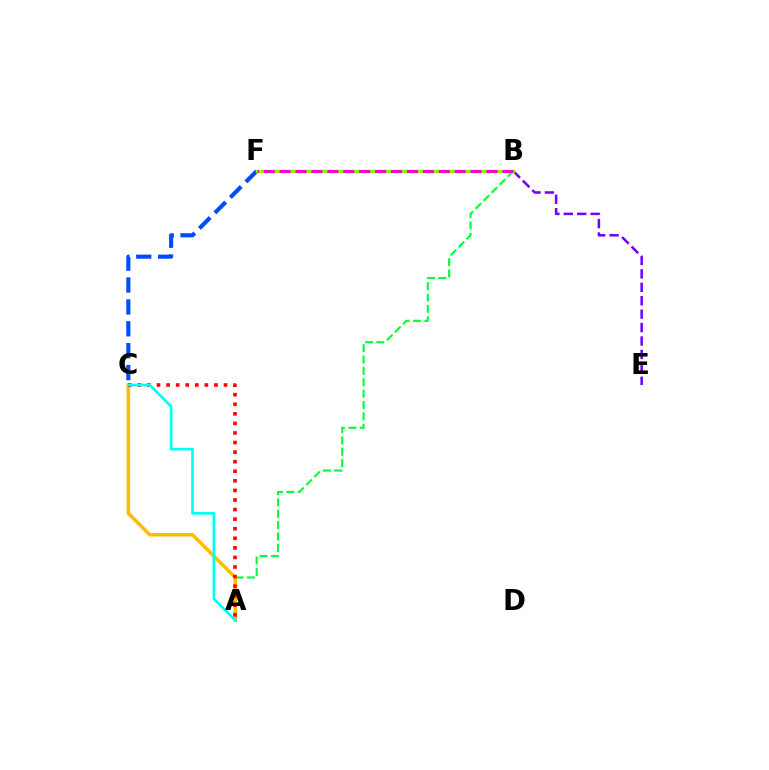{('C', 'F'): [{'color': '#004bff', 'line_style': 'dashed', 'thickness': 2.97}], ('A', 'B'): [{'color': '#00ff39', 'line_style': 'dashed', 'thickness': 1.54}], ('B', 'E'): [{'color': '#7200ff', 'line_style': 'dashed', 'thickness': 1.82}], ('B', 'F'): [{'color': '#84ff00', 'line_style': 'solid', 'thickness': 2.43}, {'color': '#ff00cf', 'line_style': 'dashed', 'thickness': 2.16}], ('A', 'C'): [{'color': '#ffbd00', 'line_style': 'solid', 'thickness': 2.57}, {'color': '#ff0000', 'line_style': 'dotted', 'thickness': 2.6}, {'color': '#00fff6', 'line_style': 'solid', 'thickness': 1.91}]}